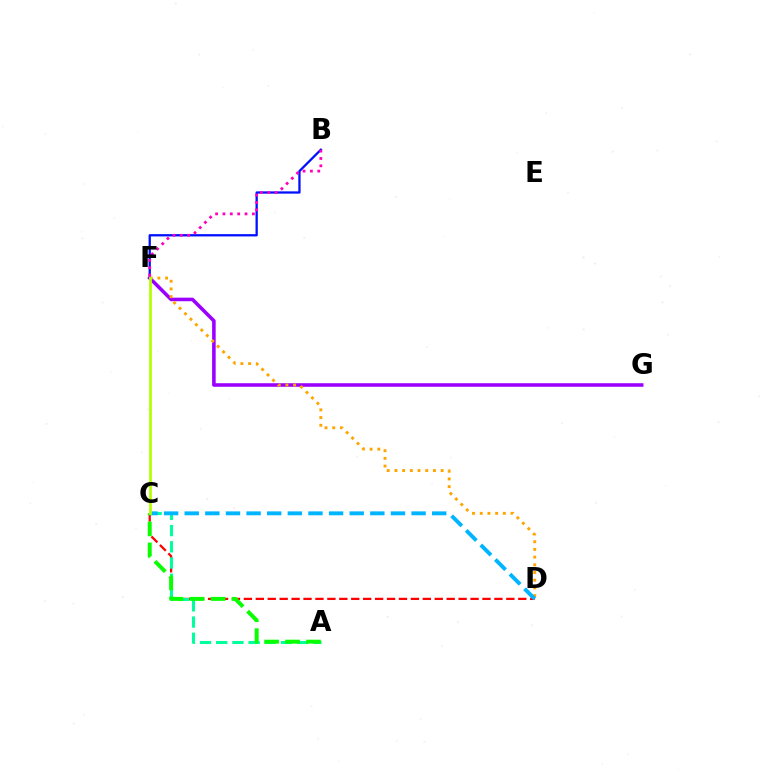{('C', 'D'): [{'color': '#ff0000', 'line_style': 'dashed', 'thickness': 1.62}, {'color': '#00b5ff', 'line_style': 'dashed', 'thickness': 2.8}], ('B', 'F'): [{'color': '#0010ff', 'line_style': 'solid', 'thickness': 1.64}, {'color': '#ff00bd', 'line_style': 'dotted', 'thickness': 2.0}], ('A', 'C'): [{'color': '#00ff9d', 'line_style': 'dashed', 'thickness': 2.2}, {'color': '#08ff00', 'line_style': 'dashed', 'thickness': 2.85}], ('F', 'G'): [{'color': '#9b00ff', 'line_style': 'solid', 'thickness': 2.56}], ('D', 'F'): [{'color': '#ffa500', 'line_style': 'dotted', 'thickness': 2.09}], ('C', 'F'): [{'color': '#b3ff00', 'line_style': 'solid', 'thickness': 1.98}]}